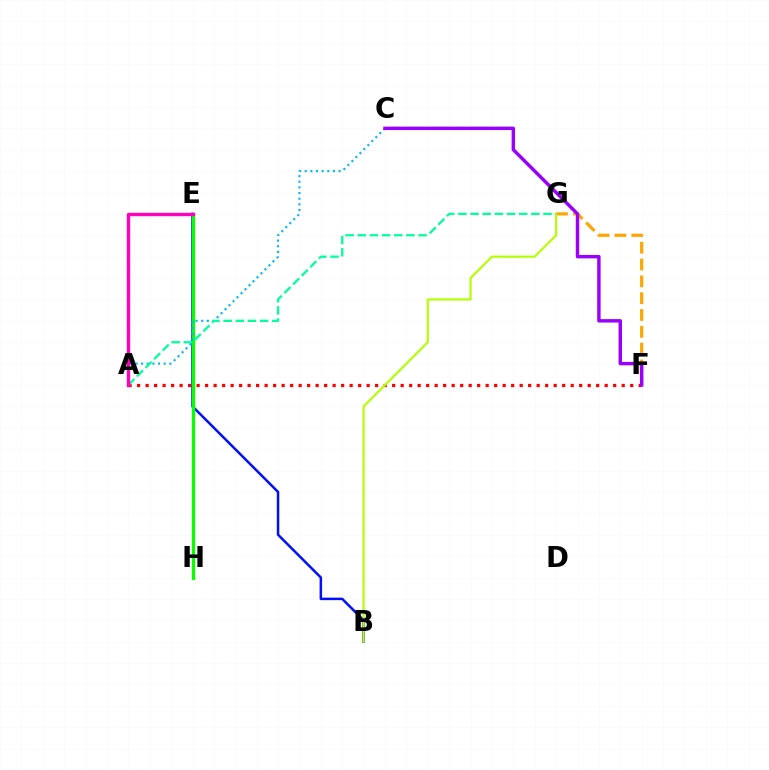{('A', 'F'): [{'color': '#ff0000', 'line_style': 'dotted', 'thickness': 2.31}], ('B', 'E'): [{'color': '#0010ff', 'line_style': 'solid', 'thickness': 1.8}], ('E', 'H'): [{'color': '#08ff00', 'line_style': 'solid', 'thickness': 2.35}], ('A', 'C'): [{'color': '#00b5ff', 'line_style': 'dotted', 'thickness': 1.53}], ('F', 'G'): [{'color': '#ffa500', 'line_style': 'dashed', 'thickness': 2.29}], ('B', 'G'): [{'color': '#b3ff00', 'line_style': 'solid', 'thickness': 1.54}], ('A', 'G'): [{'color': '#00ff9d', 'line_style': 'dashed', 'thickness': 1.65}], ('A', 'E'): [{'color': '#ff00bd', 'line_style': 'solid', 'thickness': 2.43}], ('C', 'F'): [{'color': '#9b00ff', 'line_style': 'solid', 'thickness': 2.47}]}